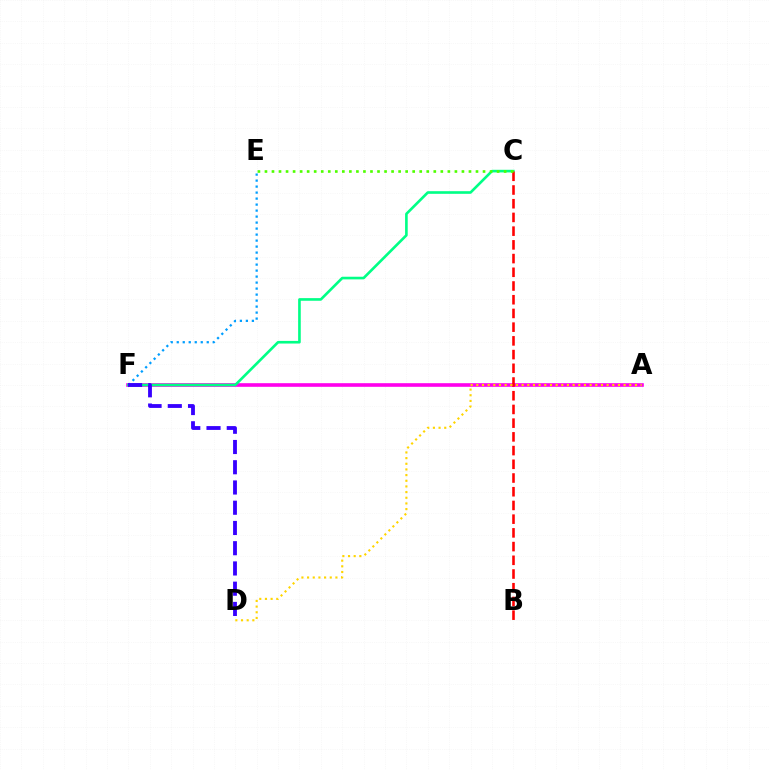{('A', 'F'): [{'color': '#ff00ed', 'line_style': 'solid', 'thickness': 2.61}], ('C', 'F'): [{'color': '#00ff86', 'line_style': 'solid', 'thickness': 1.9}], ('B', 'C'): [{'color': '#ff0000', 'line_style': 'dashed', 'thickness': 1.86}], ('E', 'F'): [{'color': '#009eff', 'line_style': 'dotted', 'thickness': 1.63}], ('C', 'E'): [{'color': '#4fff00', 'line_style': 'dotted', 'thickness': 1.91}], ('D', 'F'): [{'color': '#3700ff', 'line_style': 'dashed', 'thickness': 2.75}], ('A', 'D'): [{'color': '#ffd500', 'line_style': 'dotted', 'thickness': 1.54}]}